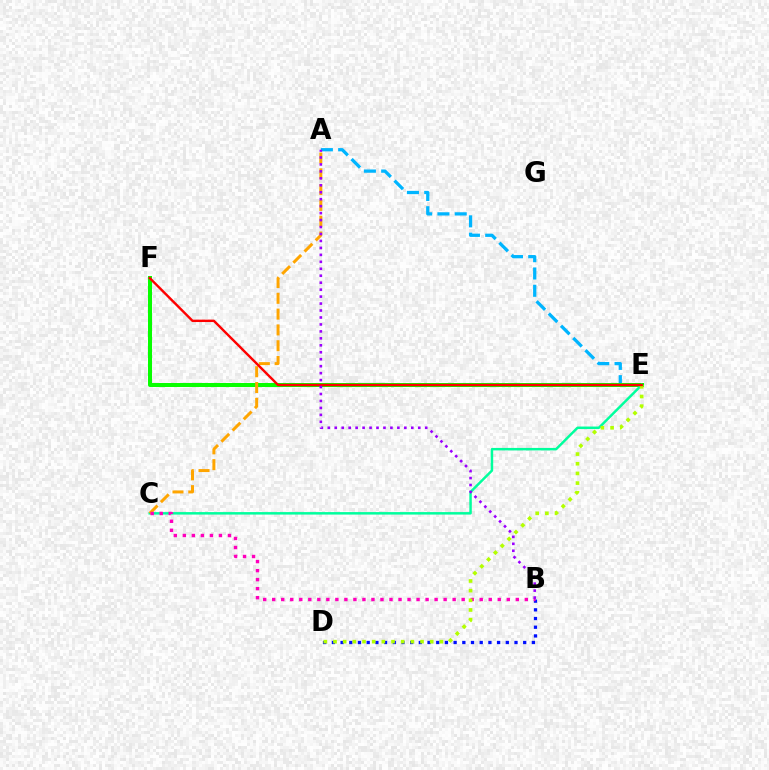{('B', 'D'): [{'color': '#0010ff', 'line_style': 'dotted', 'thickness': 2.36}], ('A', 'E'): [{'color': '#00b5ff', 'line_style': 'dashed', 'thickness': 2.35}], ('E', 'F'): [{'color': '#08ff00', 'line_style': 'solid', 'thickness': 2.89}, {'color': '#ff0000', 'line_style': 'solid', 'thickness': 1.73}], ('C', 'E'): [{'color': '#00ff9d', 'line_style': 'solid', 'thickness': 1.79}], ('A', 'C'): [{'color': '#ffa500', 'line_style': 'dashed', 'thickness': 2.15}], ('B', 'C'): [{'color': '#ff00bd', 'line_style': 'dotted', 'thickness': 2.45}], ('D', 'E'): [{'color': '#b3ff00', 'line_style': 'dotted', 'thickness': 2.63}], ('A', 'B'): [{'color': '#9b00ff', 'line_style': 'dotted', 'thickness': 1.89}]}